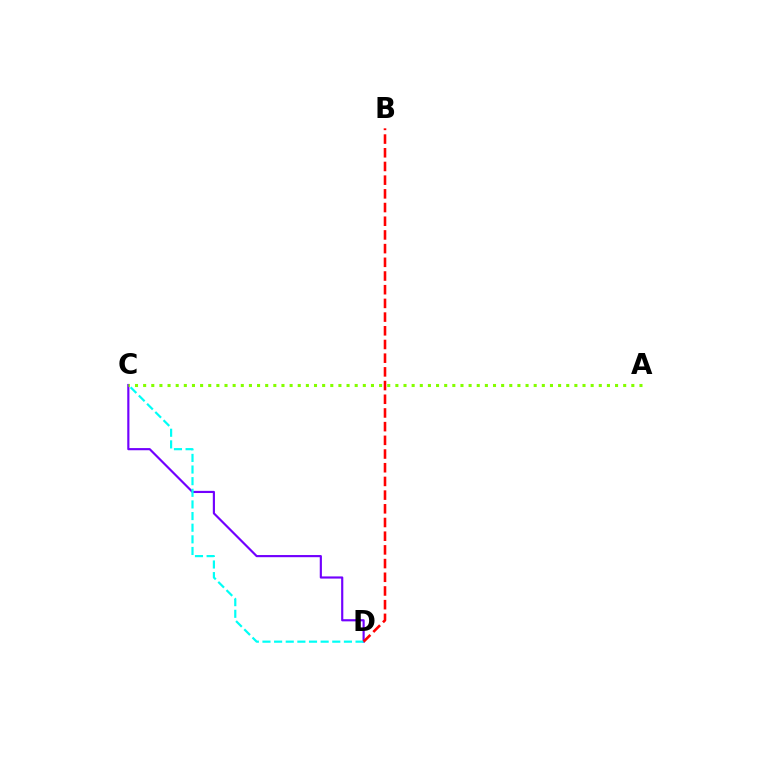{('C', 'D'): [{'color': '#7200ff', 'line_style': 'solid', 'thickness': 1.55}, {'color': '#00fff6', 'line_style': 'dashed', 'thickness': 1.58}], ('A', 'C'): [{'color': '#84ff00', 'line_style': 'dotted', 'thickness': 2.21}], ('B', 'D'): [{'color': '#ff0000', 'line_style': 'dashed', 'thickness': 1.86}]}